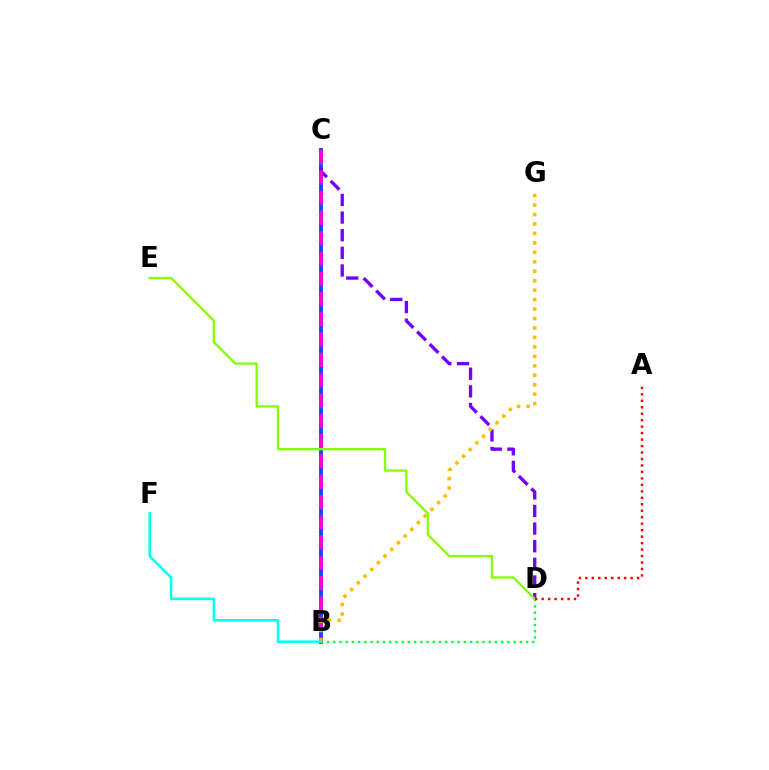{('B', 'C'): [{'color': '#004bff', 'line_style': 'solid', 'thickness': 2.78}, {'color': '#ff00cf', 'line_style': 'dashed', 'thickness': 2.76}], ('C', 'D'): [{'color': '#7200ff', 'line_style': 'dashed', 'thickness': 2.4}], ('B', 'D'): [{'color': '#00ff39', 'line_style': 'dotted', 'thickness': 1.69}], ('B', 'G'): [{'color': '#ffbd00', 'line_style': 'dotted', 'thickness': 2.57}], ('B', 'F'): [{'color': '#00fff6', 'line_style': 'solid', 'thickness': 1.83}], ('D', 'E'): [{'color': '#84ff00', 'line_style': 'solid', 'thickness': 1.66}], ('A', 'D'): [{'color': '#ff0000', 'line_style': 'dotted', 'thickness': 1.76}]}